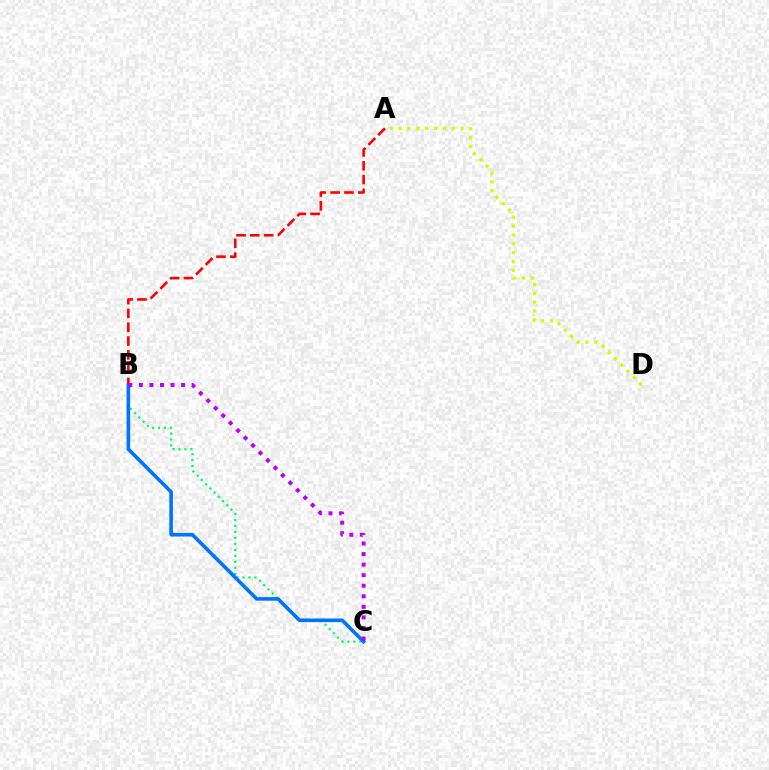{('A', 'B'): [{'color': '#ff0000', 'line_style': 'dashed', 'thickness': 1.88}], ('B', 'C'): [{'color': '#00ff5c', 'line_style': 'dotted', 'thickness': 1.62}, {'color': '#0074ff', 'line_style': 'solid', 'thickness': 2.6}, {'color': '#b900ff', 'line_style': 'dotted', 'thickness': 2.87}], ('A', 'D'): [{'color': '#d1ff00', 'line_style': 'dotted', 'thickness': 2.41}]}